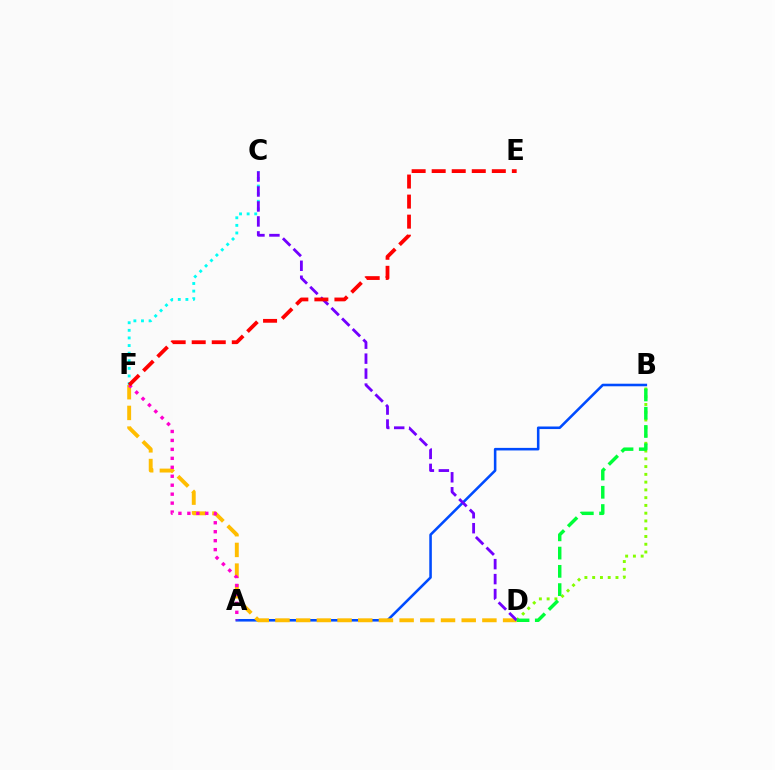{('A', 'B'): [{'color': '#004bff', 'line_style': 'solid', 'thickness': 1.85}], ('D', 'F'): [{'color': '#ffbd00', 'line_style': 'dashed', 'thickness': 2.81}], ('C', 'F'): [{'color': '#00fff6', 'line_style': 'dotted', 'thickness': 2.07}], ('B', 'D'): [{'color': '#84ff00', 'line_style': 'dotted', 'thickness': 2.11}, {'color': '#00ff39', 'line_style': 'dashed', 'thickness': 2.48}], ('C', 'D'): [{'color': '#7200ff', 'line_style': 'dashed', 'thickness': 2.03}], ('A', 'F'): [{'color': '#ff00cf', 'line_style': 'dotted', 'thickness': 2.43}], ('E', 'F'): [{'color': '#ff0000', 'line_style': 'dashed', 'thickness': 2.72}]}